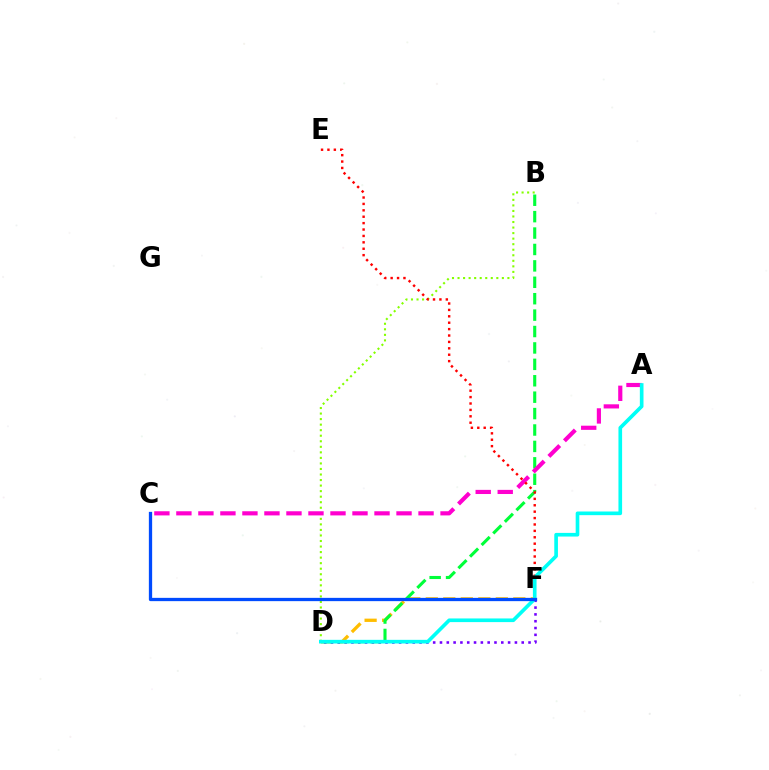{('D', 'F'): [{'color': '#ffbd00', 'line_style': 'dashed', 'thickness': 2.38}, {'color': '#7200ff', 'line_style': 'dotted', 'thickness': 1.85}], ('B', 'D'): [{'color': '#84ff00', 'line_style': 'dotted', 'thickness': 1.51}, {'color': '#00ff39', 'line_style': 'dashed', 'thickness': 2.23}], ('A', 'C'): [{'color': '#ff00cf', 'line_style': 'dashed', 'thickness': 2.99}], ('E', 'F'): [{'color': '#ff0000', 'line_style': 'dotted', 'thickness': 1.74}], ('A', 'D'): [{'color': '#00fff6', 'line_style': 'solid', 'thickness': 2.63}], ('C', 'F'): [{'color': '#004bff', 'line_style': 'solid', 'thickness': 2.36}]}